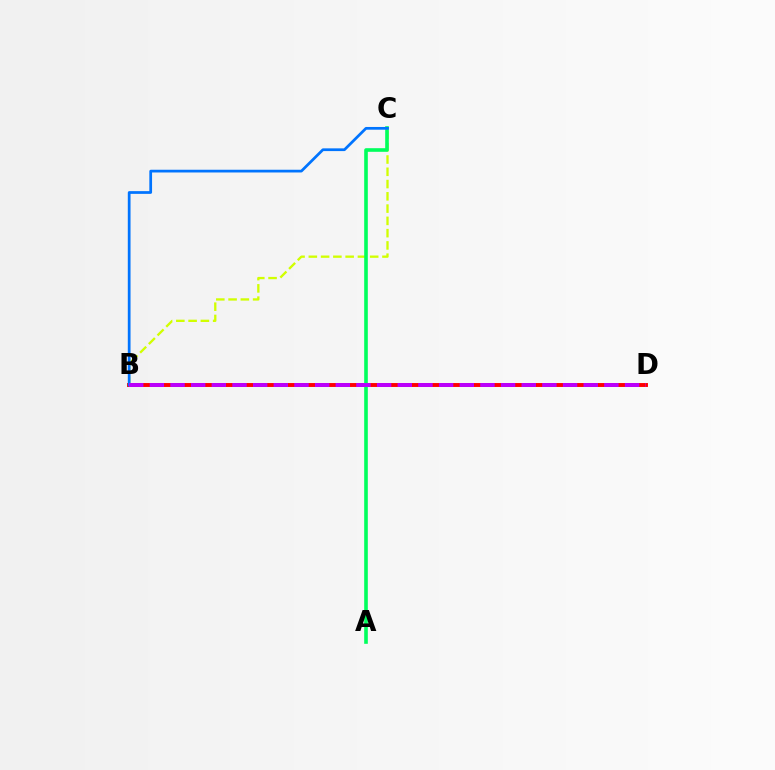{('B', 'C'): [{'color': '#d1ff00', 'line_style': 'dashed', 'thickness': 1.67}, {'color': '#0074ff', 'line_style': 'solid', 'thickness': 1.97}], ('B', 'D'): [{'color': '#ff0000', 'line_style': 'solid', 'thickness': 2.82}, {'color': '#b900ff', 'line_style': 'dashed', 'thickness': 2.81}], ('A', 'C'): [{'color': '#00ff5c', 'line_style': 'solid', 'thickness': 2.6}]}